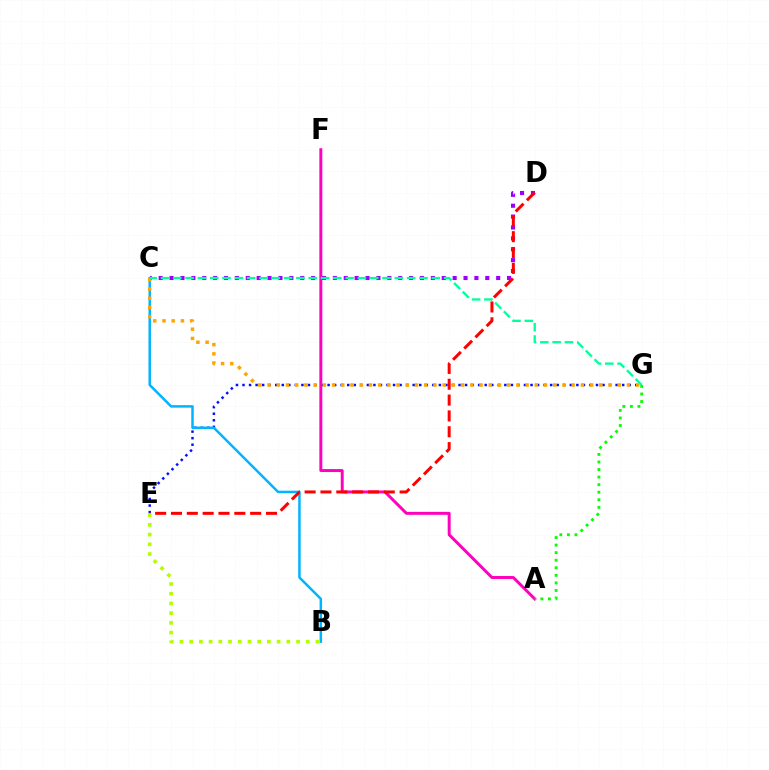{('E', 'G'): [{'color': '#0010ff', 'line_style': 'dotted', 'thickness': 1.78}], ('A', 'F'): [{'color': '#ff00bd', 'line_style': 'solid', 'thickness': 2.12}], ('B', 'C'): [{'color': '#00b5ff', 'line_style': 'solid', 'thickness': 1.8}], ('C', 'D'): [{'color': '#9b00ff', 'line_style': 'dotted', 'thickness': 2.96}], ('D', 'E'): [{'color': '#ff0000', 'line_style': 'dashed', 'thickness': 2.15}], ('A', 'G'): [{'color': '#08ff00', 'line_style': 'dotted', 'thickness': 2.05}], ('C', 'G'): [{'color': '#ffa500', 'line_style': 'dotted', 'thickness': 2.5}, {'color': '#00ff9d', 'line_style': 'dashed', 'thickness': 1.67}], ('B', 'E'): [{'color': '#b3ff00', 'line_style': 'dotted', 'thickness': 2.64}]}